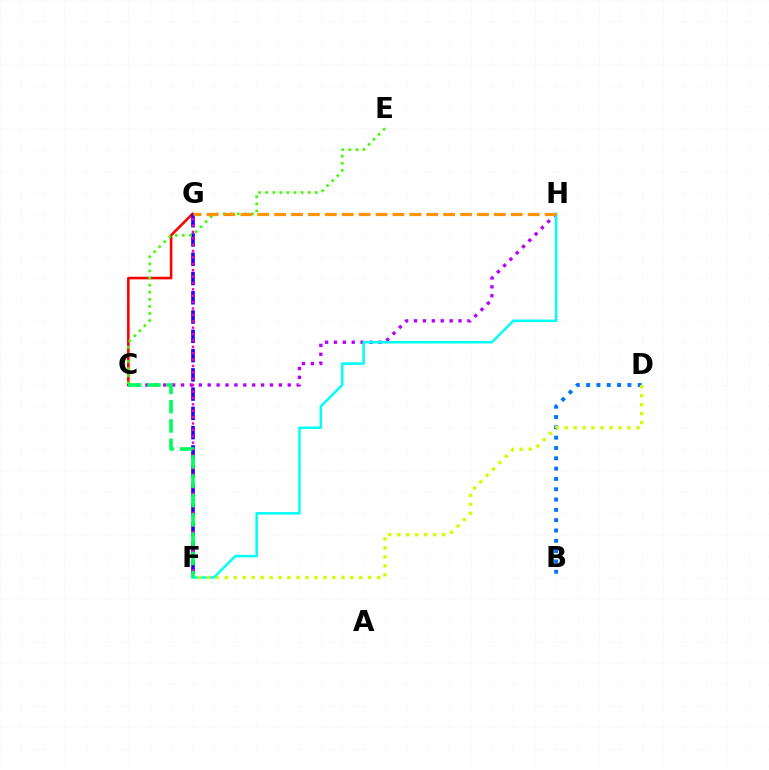{('C', 'G'): [{'color': '#ff0000', 'line_style': 'solid', 'thickness': 1.86}], ('B', 'D'): [{'color': '#0074ff', 'line_style': 'dotted', 'thickness': 2.8}], ('C', 'H'): [{'color': '#b900ff', 'line_style': 'dotted', 'thickness': 2.42}], ('F', 'G'): [{'color': '#2500ff', 'line_style': 'dashed', 'thickness': 2.62}, {'color': '#ff00ac', 'line_style': 'dotted', 'thickness': 1.74}], ('C', 'E'): [{'color': '#3dff00', 'line_style': 'dotted', 'thickness': 1.93}], ('F', 'H'): [{'color': '#00fff6', 'line_style': 'solid', 'thickness': 1.82}], ('G', 'H'): [{'color': '#ff9400', 'line_style': 'dashed', 'thickness': 2.3}], ('D', 'F'): [{'color': '#d1ff00', 'line_style': 'dotted', 'thickness': 2.44}], ('C', 'F'): [{'color': '#00ff5c', 'line_style': 'dashed', 'thickness': 2.62}]}